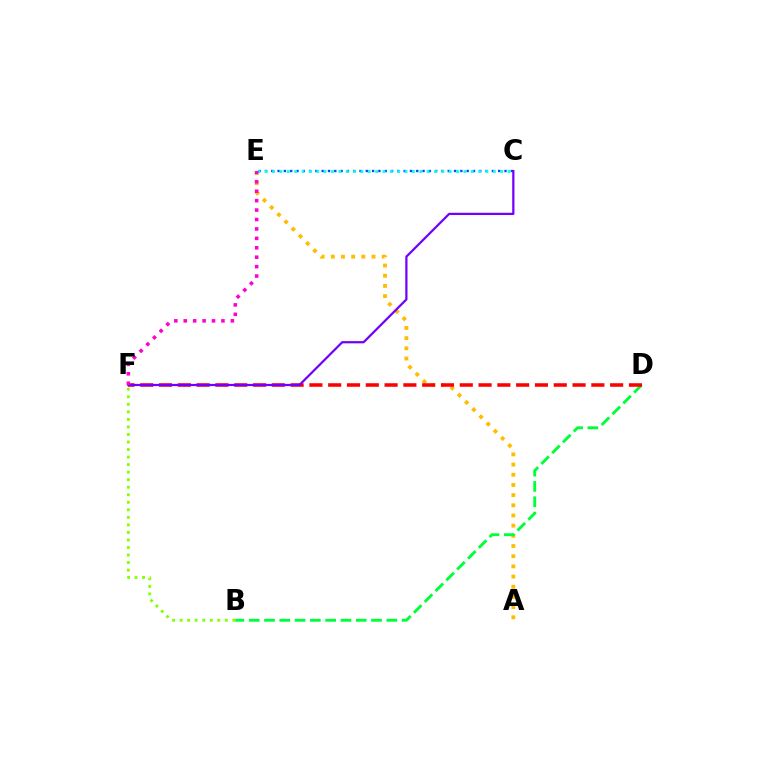{('A', 'E'): [{'color': '#ffbd00', 'line_style': 'dotted', 'thickness': 2.77}], ('C', 'E'): [{'color': '#004bff', 'line_style': 'dotted', 'thickness': 1.71}, {'color': '#00fff6', 'line_style': 'dotted', 'thickness': 2.0}], ('B', 'F'): [{'color': '#84ff00', 'line_style': 'dotted', 'thickness': 2.05}], ('B', 'D'): [{'color': '#00ff39', 'line_style': 'dashed', 'thickness': 2.08}], ('D', 'F'): [{'color': '#ff0000', 'line_style': 'dashed', 'thickness': 2.55}], ('C', 'F'): [{'color': '#7200ff', 'line_style': 'solid', 'thickness': 1.61}], ('E', 'F'): [{'color': '#ff00cf', 'line_style': 'dotted', 'thickness': 2.56}]}